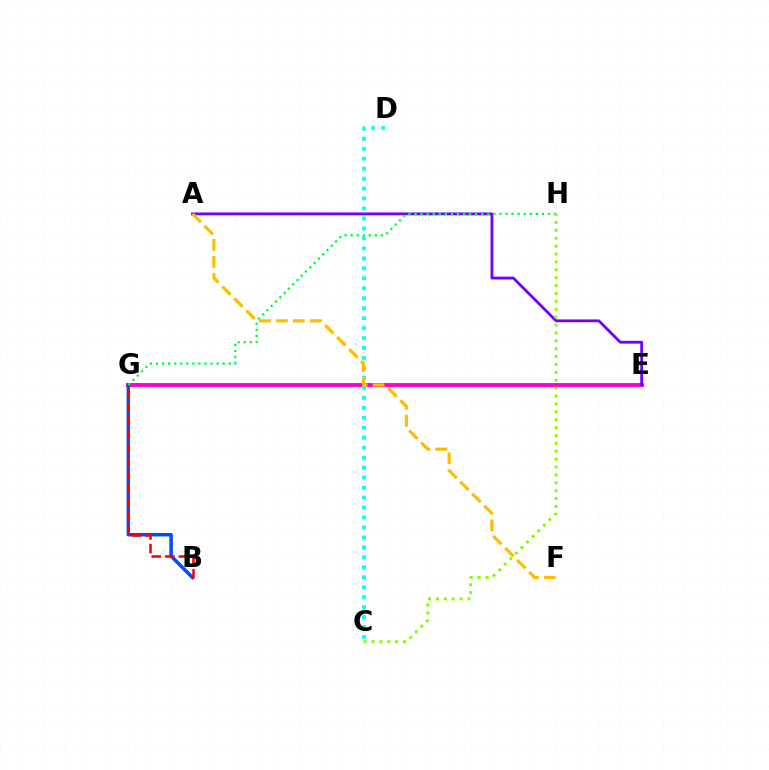{('E', 'G'): [{'color': '#ff00cf', 'line_style': 'solid', 'thickness': 2.81}], ('A', 'E'): [{'color': '#7200ff', 'line_style': 'solid', 'thickness': 2.03}], ('C', 'D'): [{'color': '#00fff6', 'line_style': 'dotted', 'thickness': 2.71}], ('B', 'G'): [{'color': '#004bff', 'line_style': 'solid', 'thickness': 2.5}, {'color': '#ff0000', 'line_style': 'dashed', 'thickness': 1.85}], ('G', 'H'): [{'color': '#00ff39', 'line_style': 'dotted', 'thickness': 1.65}], ('A', 'F'): [{'color': '#ffbd00', 'line_style': 'dashed', 'thickness': 2.31}], ('C', 'H'): [{'color': '#84ff00', 'line_style': 'dotted', 'thickness': 2.14}]}